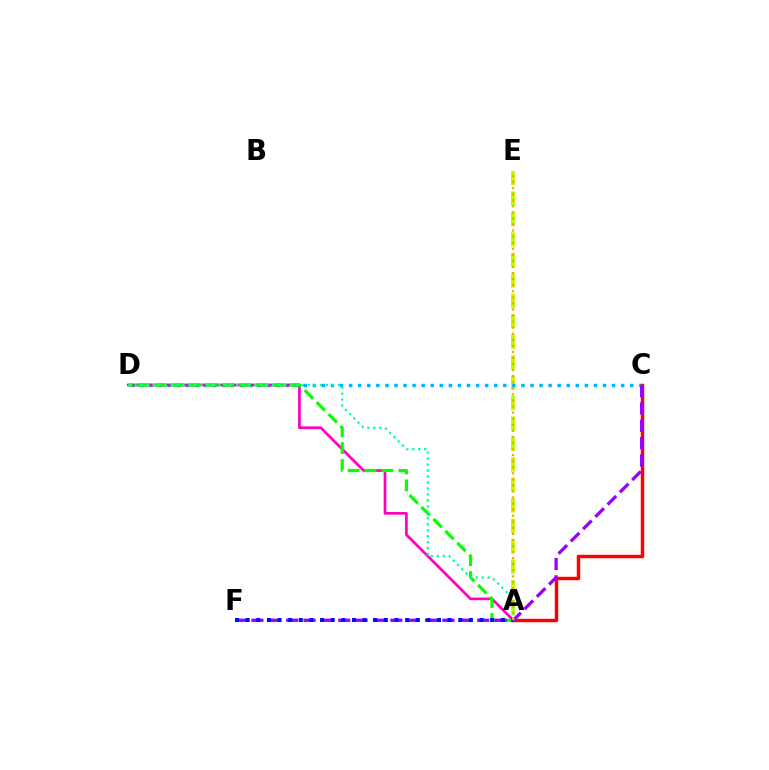{('A', 'E'): [{'color': '#b3ff00', 'line_style': 'dashed', 'thickness': 2.78}, {'color': '#ffa500', 'line_style': 'dotted', 'thickness': 1.65}], ('C', 'D'): [{'color': '#00b5ff', 'line_style': 'dotted', 'thickness': 2.46}], ('A', 'D'): [{'color': '#ff00bd', 'line_style': 'solid', 'thickness': 1.95}, {'color': '#08ff00', 'line_style': 'dashed', 'thickness': 2.3}, {'color': '#00ff9d', 'line_style': 'dotted', 'thickness': 1.62}], ('A', 'C'): [{'color': '#ff0000', 'line_style': 'solid', 'thickness': 2.48}], ('C', 'F'): [{'color': '#9b00ff', 'line_style': 'dashed', 'thickness': 2.36}], ('A', 'F'): [{'color': '#0010ff', 'line_style': 'dotted', 'thickness': 2.89}]}